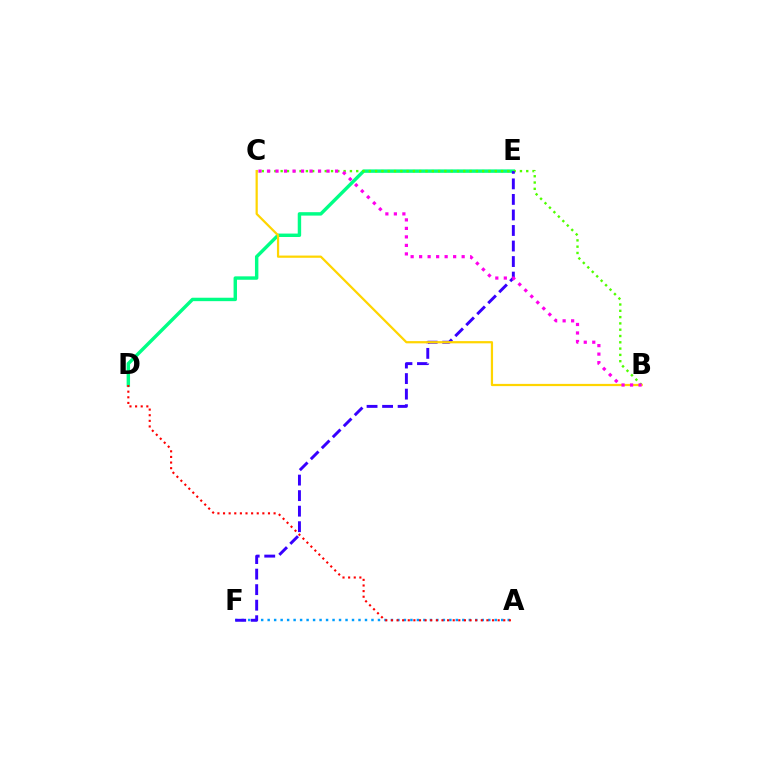{('D', 'E'): [{'color': '#00ff86', 'line_style': 'solid', 'thickness': 2.47}], ('A', 'F'): [{'color': '#009eff', 'line_style': 'dotted', 'thickness': 1.76}], ('B', 'C'): [{'color': '#4fff00', 'line_style': 'dotted', 'thickness': 1.71}, {'color': '#ffd500', 'line_style': 'solid', 'thickness': 1.6}, {'color': '#ff00ed', 'line_style': 'dotted', 'thickness': 2.31}], ('A', 'D'): [{'color': '#ff0000', 'line_style': 'dotted', 'thickness': 1.53}], ('E', 'F'): [{'color': '#3700ff', 'line_style': 'dashed', 'thickness': 2.11}]}